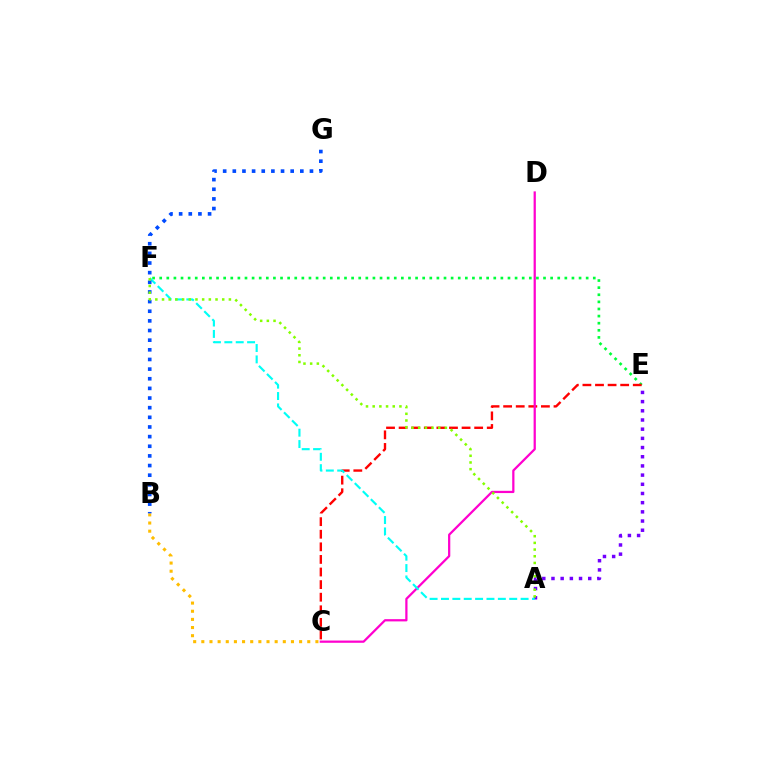{('A', 'E'): [{'color': '#7200ff', 'line_style': 'dotted', 'thickness': 2.5}], ('E', 'F'): [{'color': '#00ff39', 'line_style': 'dotted', 'thickness': 1.93}], ('C', 'E'): [{'color': '#ff0000', 'line_style': 'dashed', 'thickness': 1.71}], ('C', 'D'): [{'color': '#ff00cf', 'line_style': 'solid', 'thickness': 1.61}], ('A', 'F'): [{'color': '#00fff6', 'line_style': 'dashed', 'thickness': 1.55}, {'color': '#84ff00', 'line_style': 'dotted', 'thickness': 1.82}], ('B', 'C'): [{'color': '#ffbd00', 'line_style': 'dotted', 'thickness': 2.21}], ('B', 'G'): [{'color': '#004bff', 'line_style': 'dotted', 'thickness': 2.62}]}